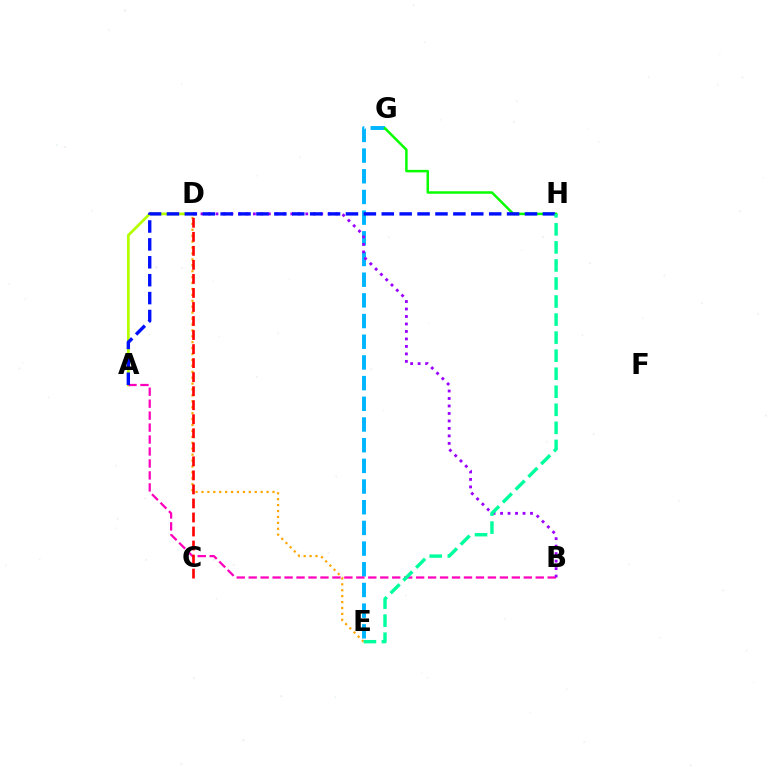{('E', 'G'): [{'color': '#00b5ff', 'line_style': 'dashed', 'thickness': 2.81}], ('A', 'D'): [{'color': '#b3ff00', 'line_style': 'solid', 'thickness': 1.97}], ('A', 'B'): [{'color': '#ff00bd', 'line_style': 'dashed', 'thickness': 1.62}], ('D', 'E'): [{'color': '#ffa500', 'line_style': 'dotted', 'thickness': 1.61}], ('B', 'D'): [{'color': '#9b00ff', 'line_style': 'dotted', 'thickness': 2.03}], ('G', 'H'): [{'color': '#08ff00', 'line_style': 'solid', 'thickness': 1.8}], ('A', 'H'): [{'color': '#0010ff', 'line_style': 'dashed', 'thickness': 2.43}], ('E', 'H'): [{'color': '#00ff9d', 'line_style': 'dashed', 'thickness': 2.45}], ('C', 'D'): [{'color': '#ff0000', 'line_style': 'dashed', 'thickness': 1.91}]}